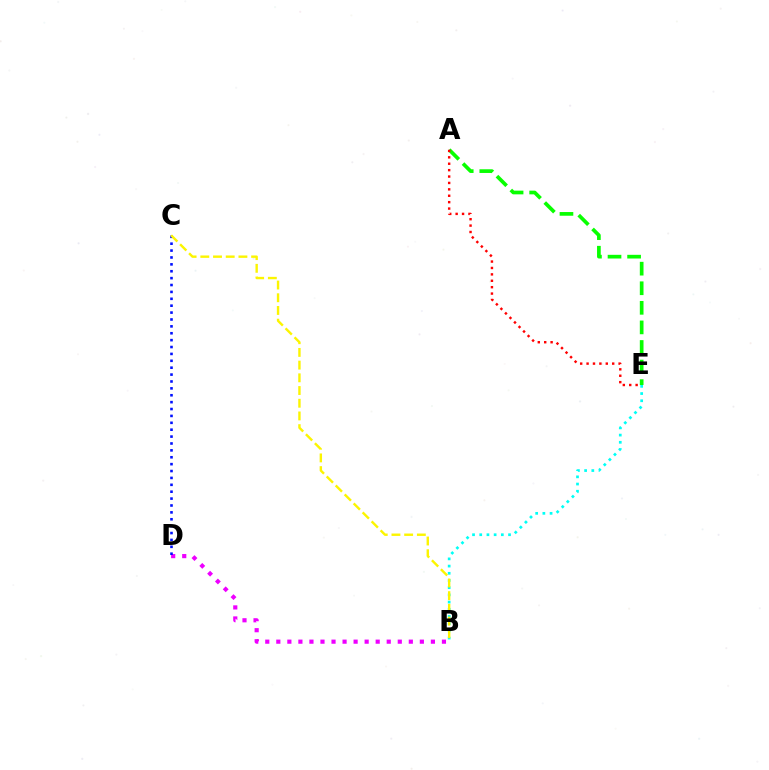{('B', 'E'): [{'color': '#00fff6', 'line_style': 'dotted', 'thickness': 1.96}], ('B', 'D'): [{'color': '#ee00ff', 'line_style': 'dotted', 'thickness': 3.0}], ('A', 'E'): [{'color': '#08ff00', 'line_style': 'dashed', 'thickness': 2.66}, {'color': '#ff0000', 'line_style': 'dotted', 'thickness': 1.74}], ('C', 'D'): [{'color': '#0010ff', 'line_style': 'dotted', 'thickness': 1.87}], ('B', 'C'): [{'color': '#fcf500', 'line_style': 'dashed', 'thickness': 1.73}]}